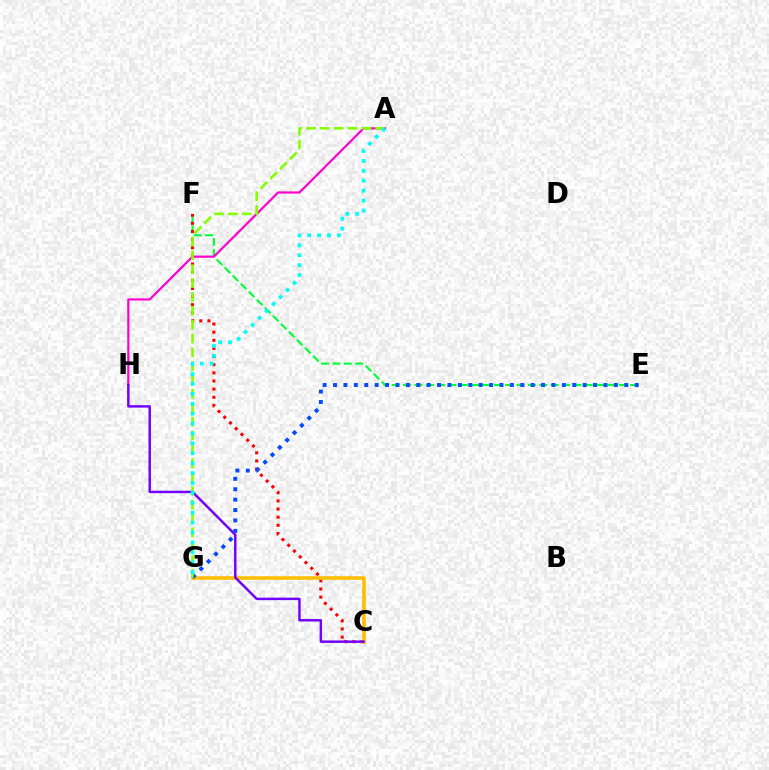{('E', 'F'): [{'color': '#00ff39', 'line_style': 'dashed', 'thickness': 1.54}], ('C', 'F'): [{'color': '#ff0000', 'line_style': 'dotted', 'thickness': 2.21}], ('C', 'G'): [{'color': '#ffbd00', 'line_style': 'solid', 'thickness': 2.58}], ('A', 'H'): [{'color': '#ff00cf', 'line_style': 'solid', 'thickness': 1.59}], ('E', 'G'): [{'color': '#004bff', 'line_style': 'dotted', 'thickness': 2.83}], ('A', 'G'): [{'color': '#84ff00', 'line_style': 'dashed', 'thickness': 1.88}, {'color': '#00fff6', 'line_style': 'dotted', 'thickness': 2.69}], ('C', 'H'): [{'color': '#7200ff', 'line_style': 'solid', 'thickness': 1.77}]}